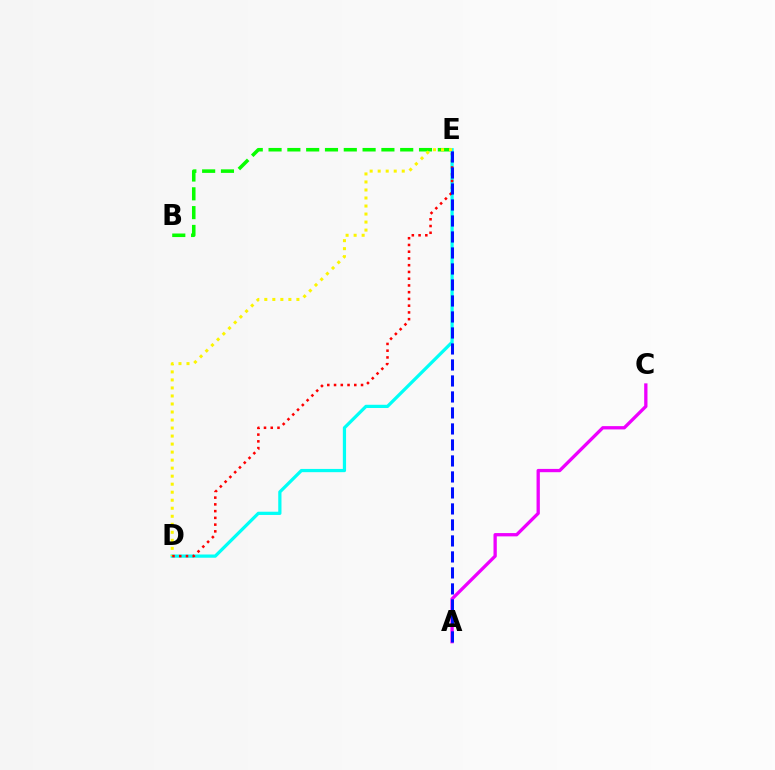{('B', 'E'): [{'color': '#08ff00', 'line_style': 'dashed', 'thickness': 2.55}], ('D', 'E'): [{'color': '#00fff6', 'line_style': 'solid', 'thickness': 2.33}, {'color': '#fcf500', 'line_style': 'dotted', 'thickness': 2.18}, {'color': '#ff0000', 'line_style': 'dotted', 'thickness': 1.83}], ('A', 'C'): [{'color': '#ee00ff', 'line_style': 'solid', 'thickness': 2.37}], ('A', 'E'): [{'color': '#0010ff', 'line_style': 'dashed', 'thickness': 2.17}]}